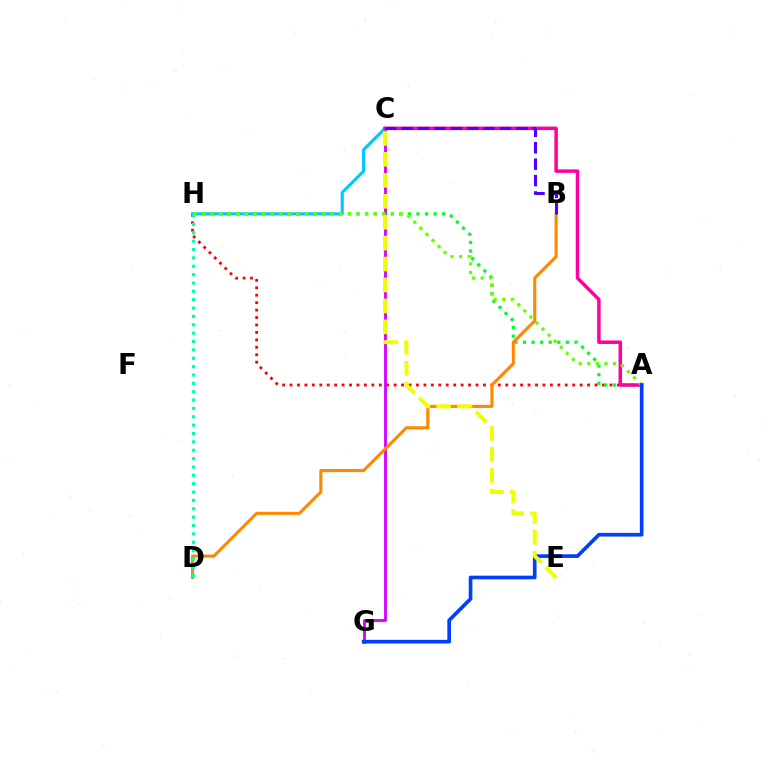{('A', 'H'): [{'color': '#ff0000', 'line_style': 'dotted', 'thickness': 2.02}, {'color': '#00ff27', 'line_style': 'dotted', 'thickness': 2.33}, {'color': '#66ff00', 'line_style': 'dotted', 'thickness': 2.33}], ('C', 'G'): [{'color': '#d600ff', 'line_style': 'solid', 'thickness': 2.03}], ('B', 'D'): [{'color': '#ff8800', 'line_style': 'solid', 'thickness': 2.22}], ('C', 'H'): [{'color': '#00c7ff', 'line_style': 'solid', 'thickness': 2.22}], ('A', 'C'): [{'color': '#ff00a0', 'line_style': 'solid', 'thickness': 2.51}], ('D', 'H'): [{'color': '#00ffaf', 'line_style': 'dotted', 'thickness': 2.27}], ('A', 'G'): [{'color': '#003fff', 'line_style': 'solid', 'thickness': 2.63}], ('C', 'E'): [{'color': '#eeff00', 'line_style': 'dashed', 'thickness': 2.84}], ('B', 'C'): [{'color': '#4f00ff', 'line_style': 'dashed', 'thickness': 2.23}]}